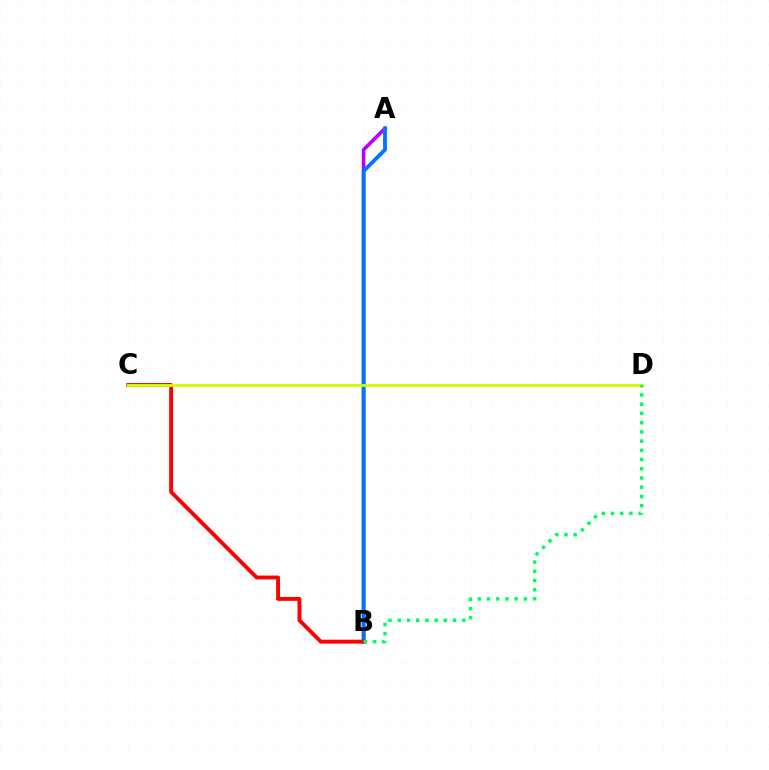{('A', 'B'): [{'color': '#b900ff', 'line_style': 'solid', 'thickness': 2.56}, {'color': '#0074ff', 'line_style': 'solid', 'thickness': 2.75}], ('B', 'C'): [{'color': '#ff0000', 'line_style': 'solid', 'thickness': 2.8}], ('C', 'D'): [{'color': '#d1ff00', 'line_style': 'solid', 'thickness': 2.08}], ('B', 'D'): [{'color': '#00ff5c', 'line_style': 'dotted', 'thickness': 2.51}]}